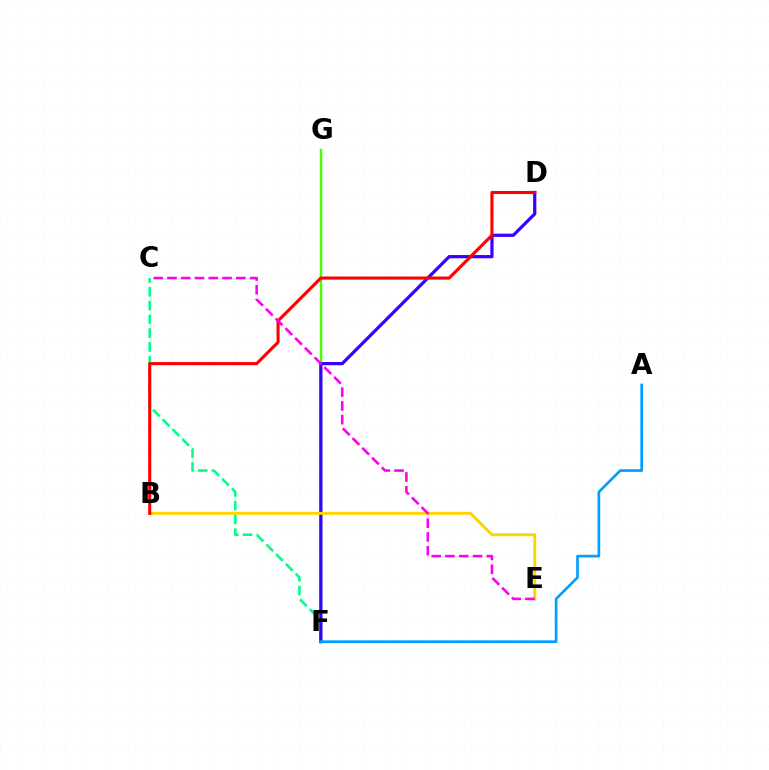{('C', 'F'): [{'color': '#00ff86', 'line_style': 'dashed', 'thickness': 1.87}], ('F', 'G'): [{'color': '#4fff00', 'line_style': 'solid', 'thickness': 1.79}], ('D', 'F'): [{'color': '#3700ff', 'line_style': 'solid', 'thickness': 2.32}], ('A', 'F'): [{'color': '#009eff', 'line_style': 'solid', 'thickness': 1.92}], ('B', 'E'): [{'color': '#ffd500', 'line_style': 'solid', 'thickness': 2.13}], ('B', 'D'): [{'color': '#ff0000', 'line_style': 'solid', 'thickness': 2.23}], ('C', 'E'): [{'color': '#ff00ed', 'line_style': 'dashed', 'thickness': 1.87}]}